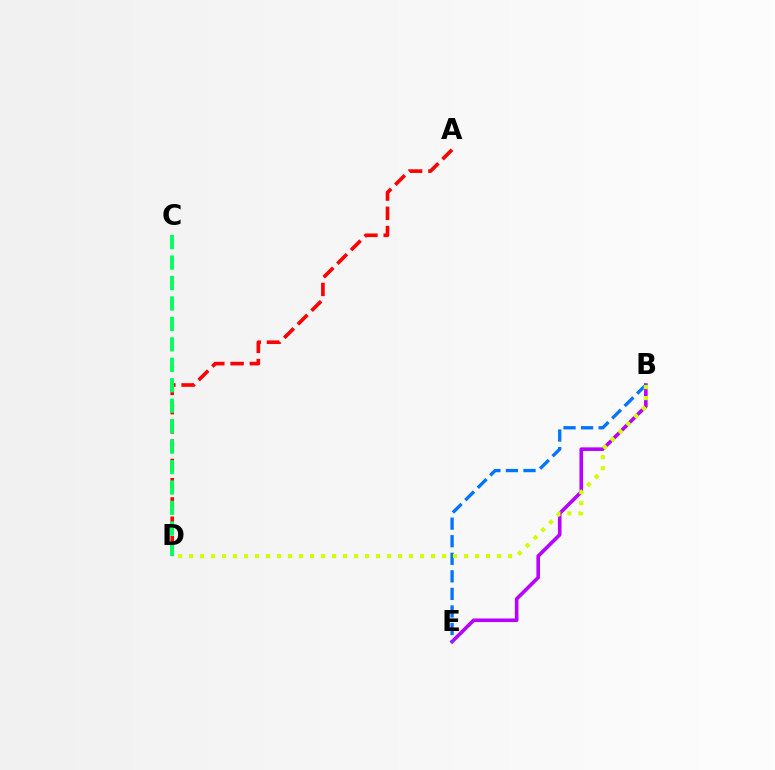{('B', 'E'): [{'color': '#b900ff', 'line_style': 'solid', 'thickness': 2.58}, {'color': '#0074ff', 'line_style': 'dashed', 'thickness': 2.39}], ('A', 'D'): [{'color': '#ff0000', 'line_style': 'dashed', 'thickness': 2.62}], ('C', 'D'): [{'color': '#00ff5c', 'line_style': 'dashed', 'thickness': 2.78}], ('B', 'D'): [{'color': '#d1ff00', 'line_style': 'dotted', 'thickness': 2.99}]}